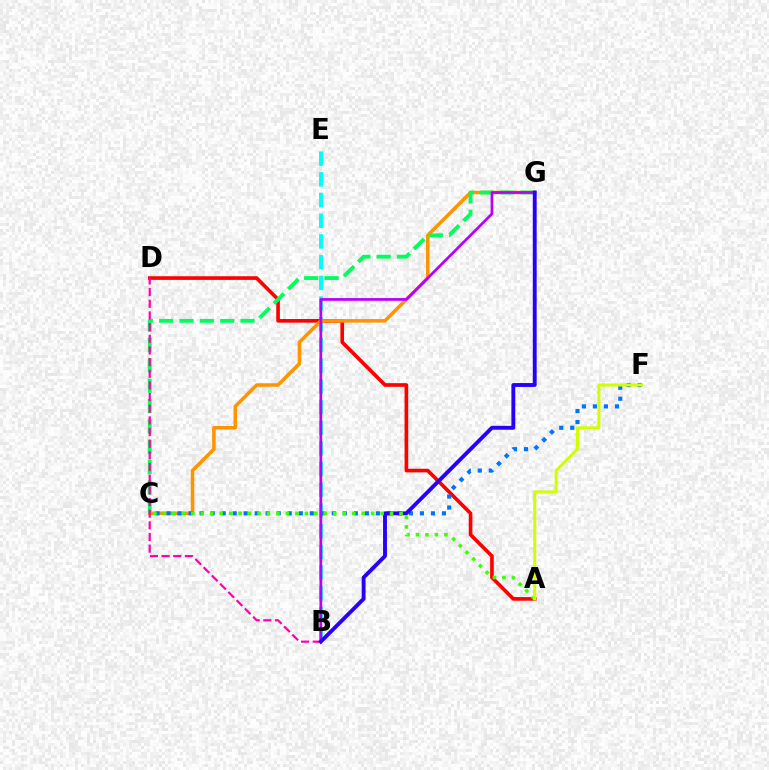{('B', 'E'): [{'color': '#00fff6', 'line_style': 'dashed', 'thickness': 2.81}], ('A', 'D'): [{'color': '#ff0000', 'line_style': 'solid', 'thickness': 2.63}], ('C', 'G'): [{'color': '#ff9400', 'line_style': 'solid', 'thickness': 2.54}, {'color': '#00ff5c', 'line_style': 'dashed', 'thickness': 2.76}], ('C', 'F'): [{'color': '#0074ff', 'line_style': 'dotted', 'thickness': 2.99}], ('B', 'D'): [{'color': '#ff00ac', 'line_style': 'dashed', 'thickness': 1.58}], ('B', 'G'): [{'color': '#b900ff', 'line_style': 'solid', 'thickness': 1.97}, {'color': '#2500ff', 'line_style': 'solid', 'thickness': 2.79}], ('A', 'C'): [{'color': '#3dff00', 'line_style': 'dotted', 'thickness': 2.57}], ('A', 'F'): [{'color': '#d1ff00', 'line_style': 'solid', 'thickness': 2.17}]}